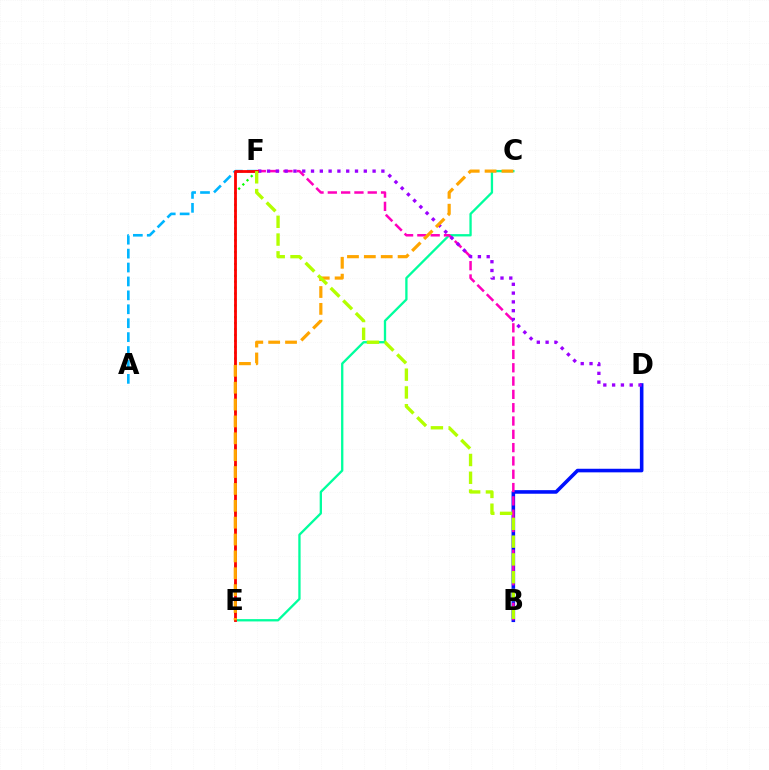{('A', 'F'): [{'color': '#00b5ff', 'line_style': 'dashed', 'thickness': 1.89}], ('B', 'D'): [{'color': '#0010ff', 'line_style': 'solid', 'thickness': 2.58}], ('C', 'E'): [{'color': '#00ff9d', 'line_style': 'solid', 'thickness': 1.67}, {'color': '#ffa500', 'line_style': 'dashed', 'thickness': 2.29}], ('E', 'F'): [{'color': '#08ff00', 'line_style': 'dotted', 'thickness': 1.61}, {'color': '#ff0000', 'line_style': 'solid', 'thickness': 2.01}], ('B', 'F'): [{'color': '#ff00bd', 'line_style': 'dashed', 'thickness': 1.81}, {'color': '#b3ff00', 'line_style': 'dashed', 'thickness': 2.41}], ('D', 'F'): [{'color': '#9b00ff', 'line_style': 'dotted', 'thickness': 2.39}]}